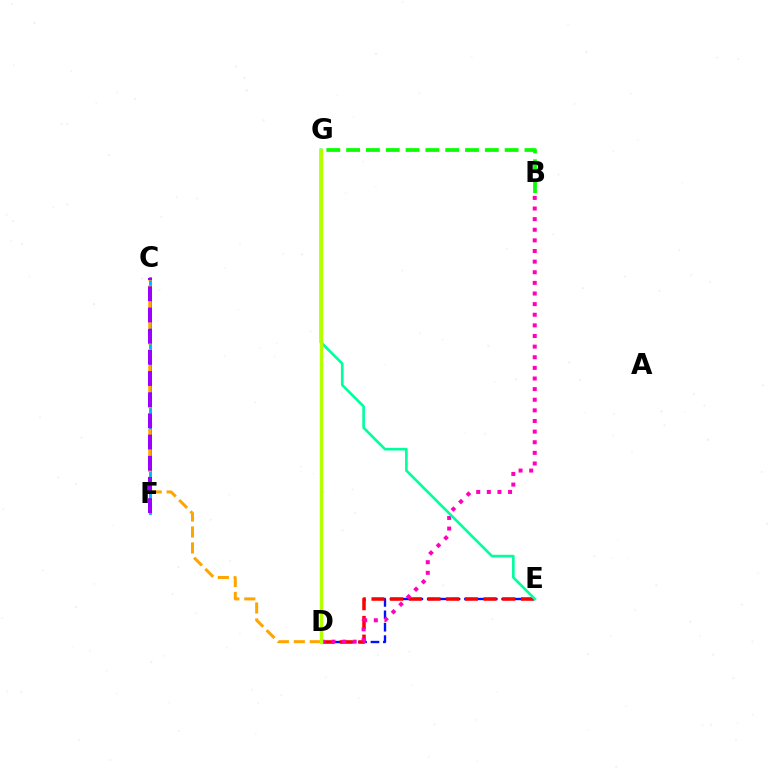{('B', 'G'): [{'color': '#08ff00', 'line_style': 'dashed', 'thickness': 2.69}], ('D', 'E'): [{'color': '#0010ff', 'line_style': 'dashed', 'thickness': 1.69}, {'color': '#ff0000', 'line_style': 'dashed', 'thickness': 2.54}], ('C', 'F'): [{'color': '#00b5ff', 'line_style': 'solid', 'thickness': 2.09}, {'color': '#9b00ff', 'line_style': 'dashed', 'thickness': 2.88}], ('C', 'D'): [{'color': '#ffa500', 'line_style': 'dashed', 'thickness': 2.17}], ('B', 'D'): [{'color': '#ff00bd', 'line_style': 'dotted', 'thickness': 2.89}], ('E', 'G'): [{'color': '#00ff9d', 'line_style': 'solid', 'thickness': 1.9}], ('D', 'G'): [{'color': '#b3ff00', 'line_style': 'solid', 'thickness': 2.49}]}